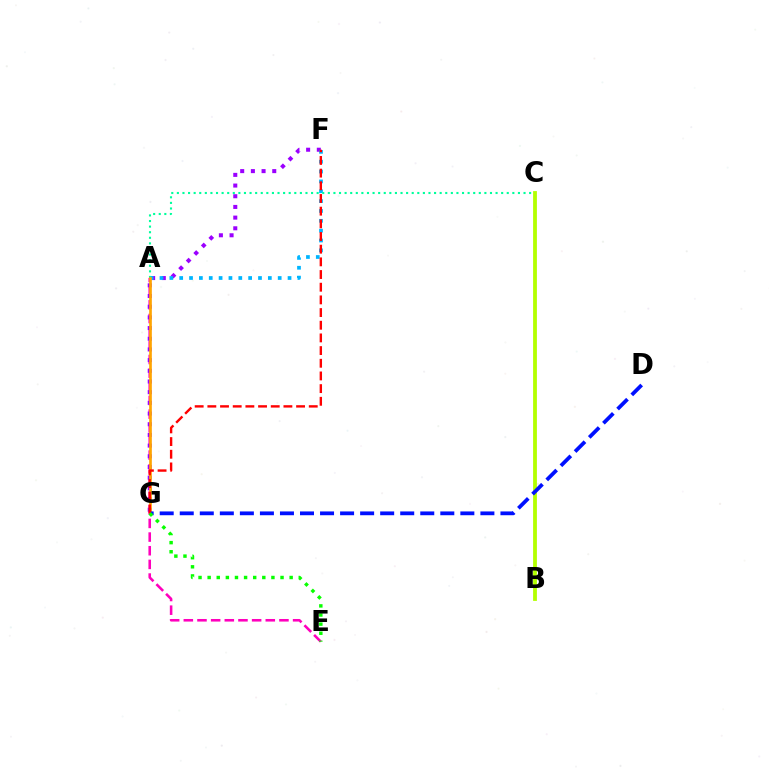{('A', 'E'): [{'color': '#ff00bd', 'line_style': 'dashed', 'thickness': 1.86}], ('F', 'G'): [{'color': '#9b00ff', 'line_style': 'dotted', 'thickness': 2.9}, {'color': '#ff0000', 'line_style': 'dashed', 'thickness': 1.72}], ('A', 'F'): [{'color': '#00b5ff', 'line_style': 'dotted', 'thickness': 2.68}], ('A', 'C'): [{'color': '#00ff9d', 'line_style': 'dotted', 'thickness': 1.52}], ('A', 'G'): [{'color': '#ffa500', 'line_style': 'solid', 'thickness': 1.92}], ('B', 'C'): [{'color': '#b3ff00', 'line_style': 'solid', 'thickness': 2.74}], ('D', 'G'): [{'color': '#0010ff', 'line_style': 'dashed', 'thickness': 2.72}], ('E', 'G'): [{'color': '#08ff00', 'line_style': 'dotted', 'thickness': 2.48}]}